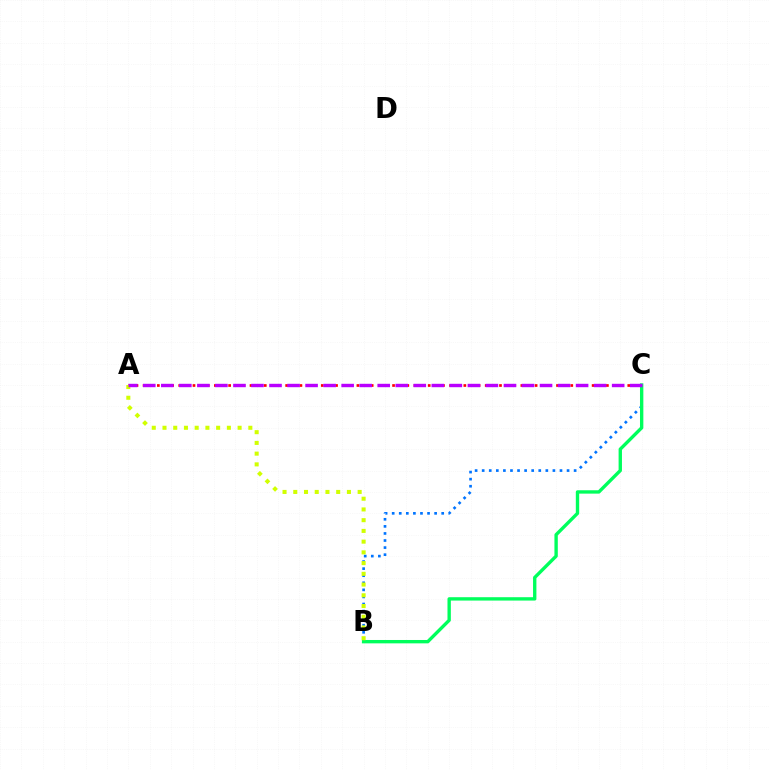{('B', 'C'): [{'color': '#0074ff', 'line_style': 'dotted', 'thickness': 1.92}, {'color': '#00ff5c', 'line_style': 'solid', 'thickness': 2.42}], ('A', 'C'): [{'color': '#ff0000', 'line_style': 'dotted', 'thickness': 1.94}, {'color': '#b900ff', 'line_style': 'dashed', 'thickness': 2.45}], ('A', 'B'): [{'color': '#d1ff00', 'line_style': 'dotted', 'thickness': 2.92}]}